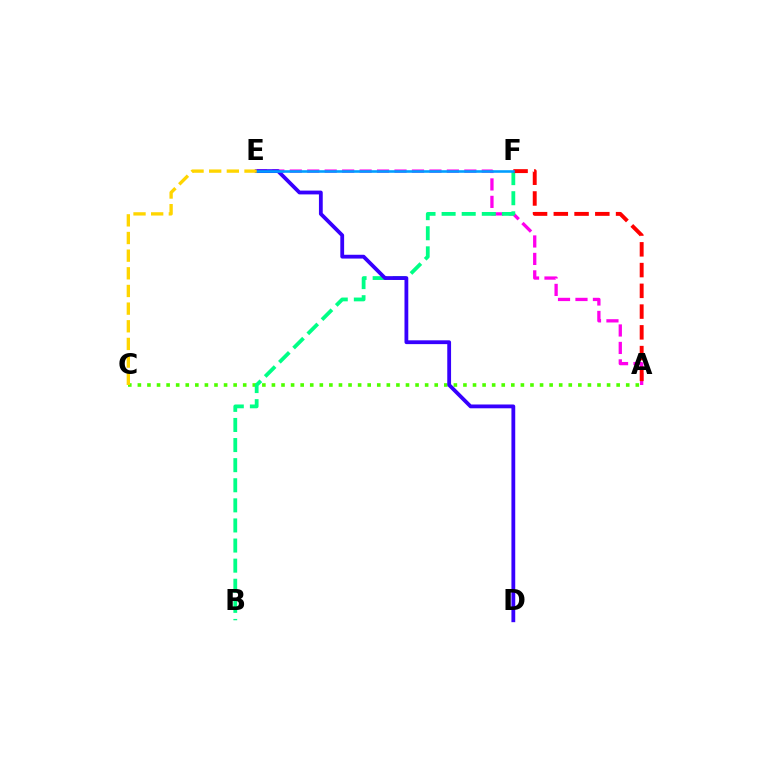{('A', 'E'): [{'color': '#ff00ed', 'line_style': 'dashed', 'thickness': 2.37}], ('A', 'C'): [{'color': '#4fff00', 'line_style': 'dotted', 'thickness': 2.6}], ('B', 'F'): [{'color': '#00ff86', 'line_style': 'dashed', 'thickness': 2.73}], ('D', 'E'): [{'color': '#3700ff', 'line_style': 'solid', 'thickness': 2.74}], ('A', 'F'): [{'color': '#ff0000', 'line_style': 'dashed', 'thickness': 2.82}], ('E', 'F'): [{'color': '#009eff', 'line_style': 'solid', 'thickness': 1.86}], ('C', 'E'): [{'color': '#ffd500', 'line_style': 'dashed', 'thickness': 2.4}]}